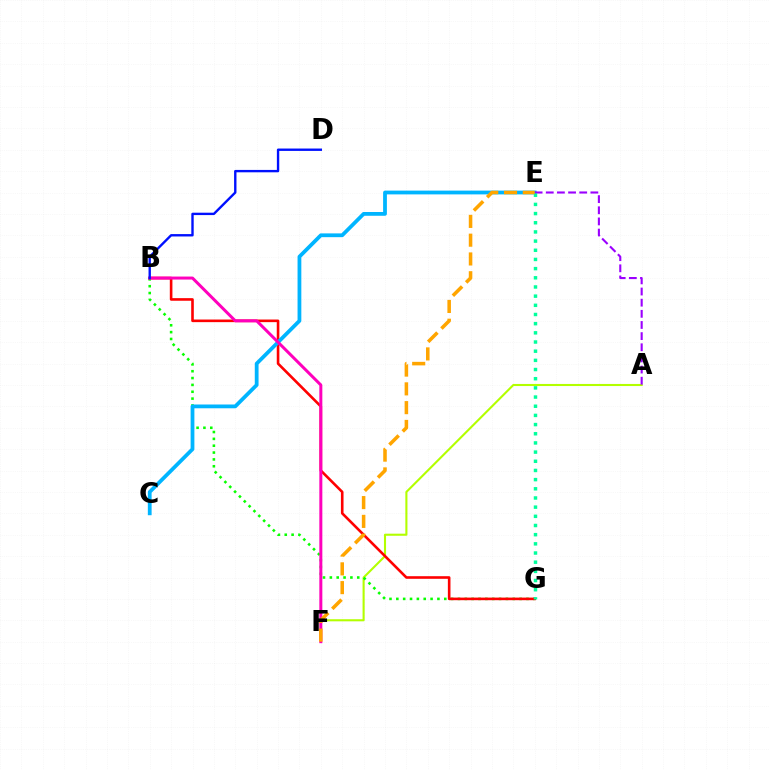{('A', 'F'): [{'color': '#b3ff00', 'line_style': 'solid', 'thickness': 1.51}], ('B', 'G'): [{'color': '#08ff00', 'line_style': 'dotted', 'thickness': 1.86}, {'color': '#ff0000', 'line_style': 'solid', 'thickness': 1.88}], ('C', 'E'): [{'color': '#00b5ff', 'line_style': 'solid', 'thickness': 2.72}], ('B', 'F'): [{'color': '#ff00bd', 'line_style': 'solid', 'thickness': 2.16}], ('A', 'E'): [{'color': '#9b00ff', 'line_style': 'dashed', 'thickness': 1.51}], ('E', 'G'): [{'color': '#00ff9d', 'line_style': 'dotted', 'thickness': 2.49}], ('E', 'F'): [{'color': '#ffa500', 'line_style': 'dashed', 'thickness': 2.55}], ('B', 'D'): [{'color': '#0010ff', 'line_style': 'solid', 'thickness': 1.71}]}